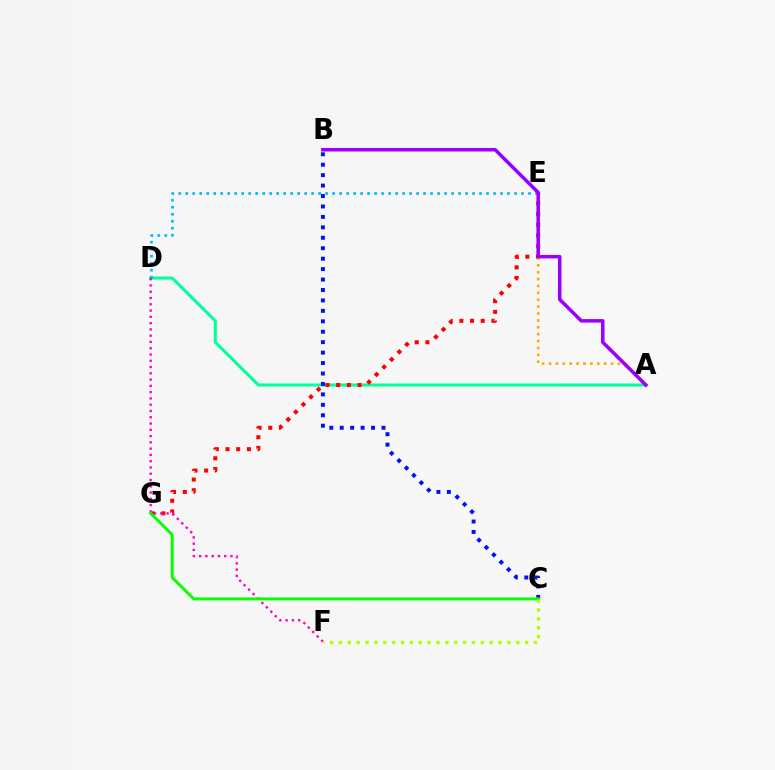{('A', 'D'): [{'color': '#00ff9d', 'line_style': 'solid', 'thickness': 2.19}], ('E', 'G'): [{'color': '#ff0000', 'line_style': 'dotted', 'thickness': 2.9}], ('B', 'C'): [{'color': '#0010ff', 'line_style': 'dotted', 'thickness': 2.84}], ('D', 'E'): [{'color': '#00b5ff', 'line_style': 'dotted', 'thickness': 1.9}], ('D', 'F'): [{'color': '#ff00bd', 'line_style': 'dotted', 'thickness': 1.71}], ('C', 'G'): [{'color': '#08ff00', 'line_style': 'solid', 'thickness': 2.13}], ('C', 'F'): [{'color': '#b3ff00', 'line_style': 'dotted', 'thickness': 2.41}], ('A', 'E'): [{'color': '#ffa500', 'line_style': 'dotted', 'thickness': 1.87}], ('A', 'B'): [{'color': '#9b00ff', 'line_style': 'solid', 'thickness': 2.54}]}